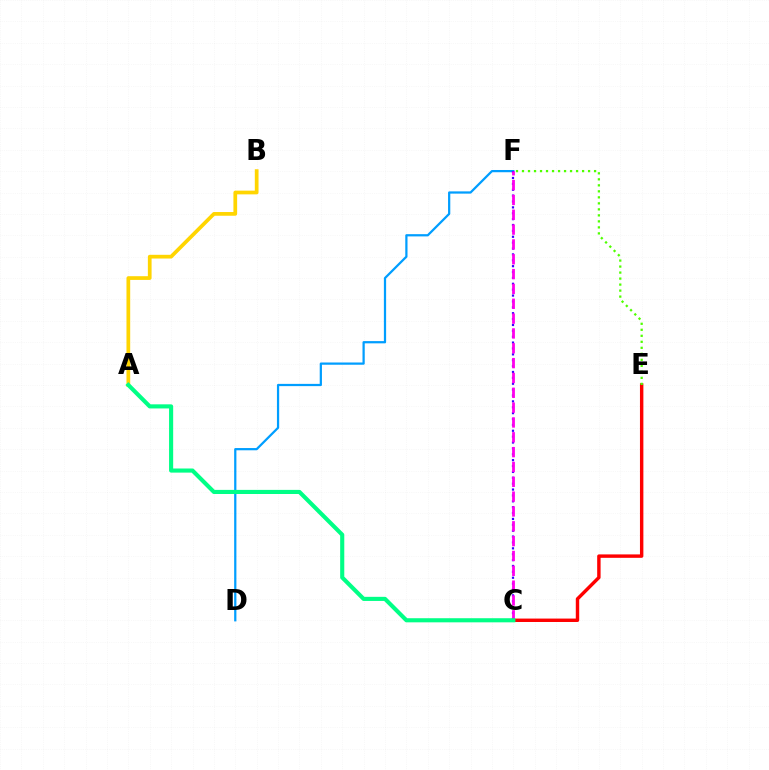{('D', 'F'): [{'color': '#009eff', 'line_style': 'solid', 'thickness': 1.61}], ('C', 'F'): [{'color': '#3700ff', 'line_style': 'dotted', 'thickness': 1.6}, {'color': '#ff00ed', 'line_style': 'dashed', 'thickness': 2.02}], ('C', 'E'): [{'color': '#ff0000', 'line_style': 'solid', 'thickness': 2.46}], ('A', 'B'): [{'color': '#ffd500', 'line_style': 'solid', 'thickness': 2.68}], ('A', 'C'): [{'color': '#00ff86', 'line_style': 'solid', 'thickness': 2.96}], ('E', 'F'): [{'color': '#4fff00', 'line_style': 'dotted', 'thickness': 1.63}]}